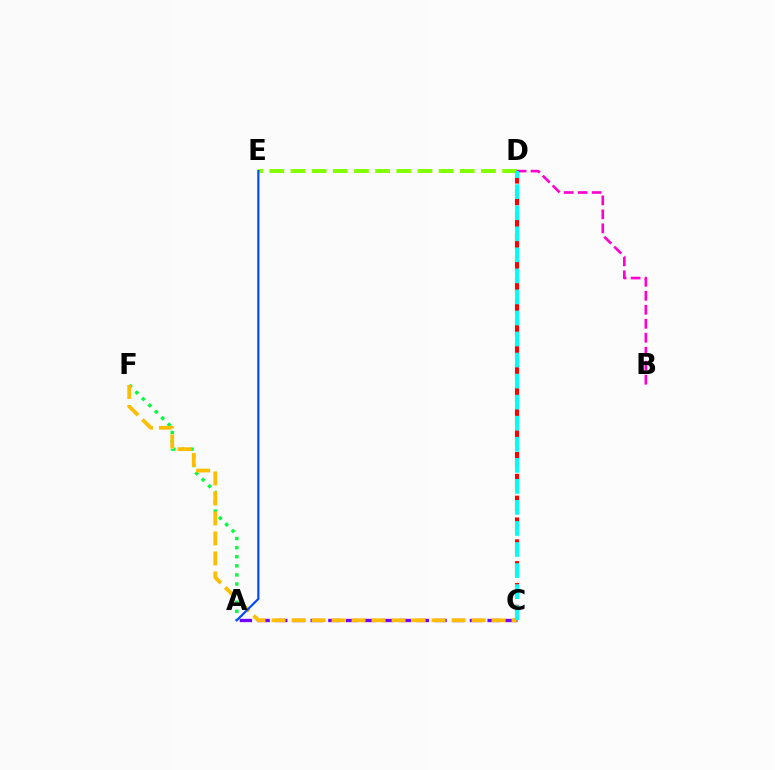{('D', 'E'): [{'color': '#84ff00', 'line_style': 'dashed', 'thickness': 2.88}], ('A', 'F'): [{'color': '#00ff39', 'line_style': 'dotted', 'thickness': 2.47}], ('B', 'D'): [{'color': '#ff00cf', 'line_style': 'dashed', 'thickness': 1.9}], ('A', 'C'): [{'color': '#7200ff', 'line_style': 'dashed', 'thickness': 2.4}], ('C', 'F'): [{'color': '#ffbd00', 'line_style': 'dashed', 'thickness': 2.72}], ('C', 'D'): [{'color': '#ff0000', 'line_style': 'dashed', 'thickness': 2.96}, {'color': '#00fff6', 'line_style': 'dashed', 'thickness': 2.86}], ('A', 'E'): [{'color': '#004bff', 'line_style': 'solid', 'thickness': 1.57}]}